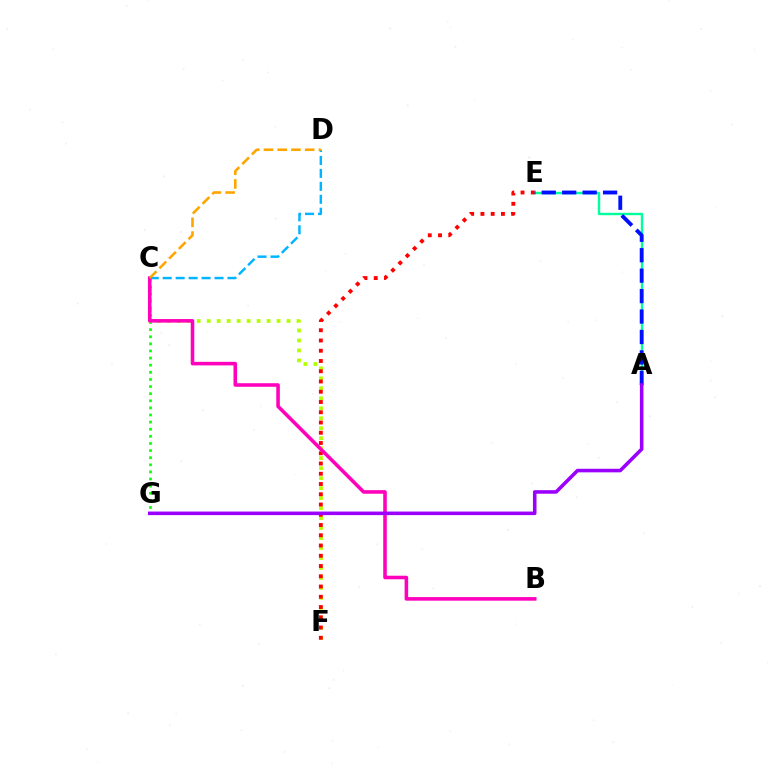{('A', 'E'): [{'color': '#00ff9d', 'line_style': 'solid', 'thickness': 1.73}, {'color': '#0010ff', 'line_style': 'dashed', 'thickness': 2.78}], ('C', 'G'): [{'color': '#08ff00', 'line_style': 'dotted', 'thickness': 1.93}], ('C', 'F'): [{'color': '#b3ff00', 'line_style': 'dotted', 'thickness': 2.71}], ('C', 'D'): [{'color': '#00b5ff', 'line_style': 'dashed', 'thickness': 1.76}, {'color': '#ffa500', 'line_style': 'dashed', 'thickness': 1.86}], ('E', 'F'): [{'color': '#ff0000', 'line_style': 'dotted', 'thickness': 2.79}], ('B', 'C'): [{'color': '#ff00bd', 'line_style': 'solid', 'thickness': 2.57}], ('A', 'G'): [{'color': '#9b00ff', 'line_style': 'solid', 'thickness': 2.57}]}